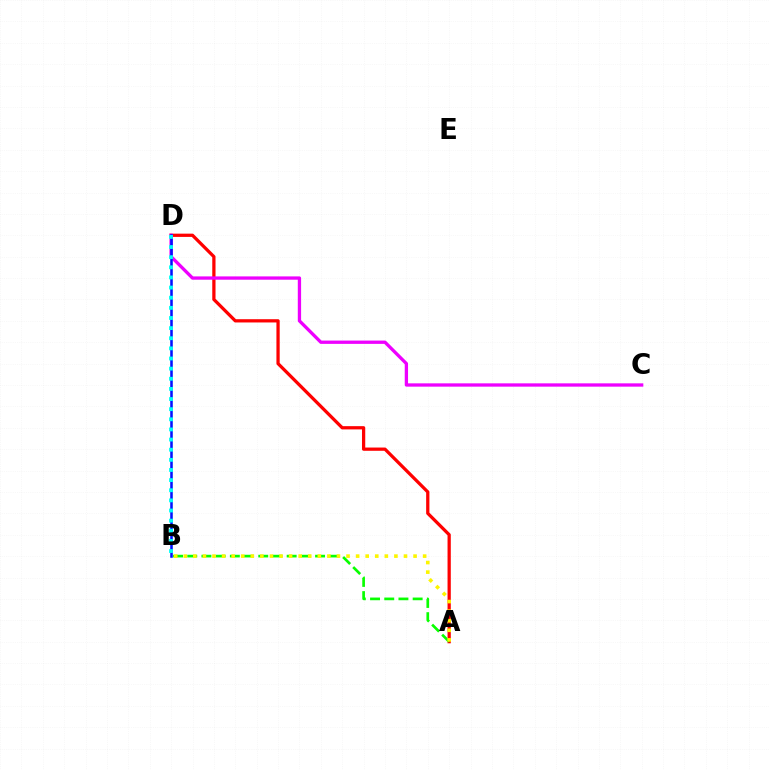{('A', 'D'): [{'color': '#ff0000', 'line_style': 'solid', 'thickness': 2.34}], ('C', 'D'): [{'color': '#ee00ff', 'line_style': 'solid', 'thickness': 2.38}], ('A', 'B'): [{'color': '#08ff00', 'line_style': 'dashed', 'thickness': 1.93}, {'color': '#fcf500', 'line_style': 'dotted', 'thickness': 2.6}], ('B', 'D'): [{'color': '#0010ff', 'line_style': 'solid', 'thickness': 1.84}, {'color': '#00fff6', 'line_style': 'dotted', 'thickness': 2.75}]}